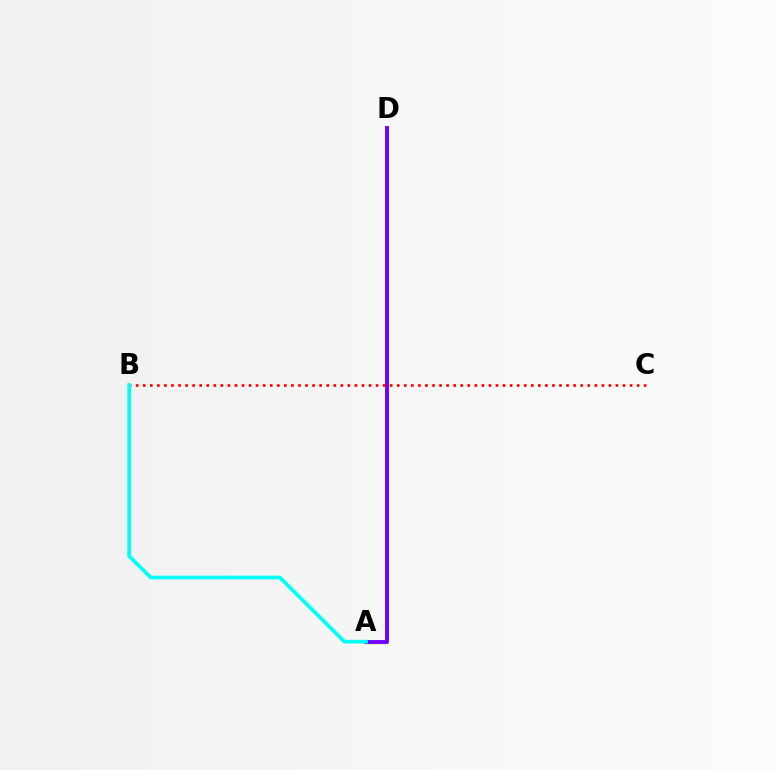{('A', 'D'): [{'color': '#84ff00', 'line_style': 'solid', 'thickness': 2.5}, {'color': '#7200ff', 'line_style': 'solid', 'thickness': 2.77}], ('B', 'C'): [{'color': '#ff0000', 'line_style': 'dotted', 'thickness': 1.92}], ('A', 'B'): [{'color': '#00fff6', 'line_style': 'solid', 'thickness': 2.65}]}